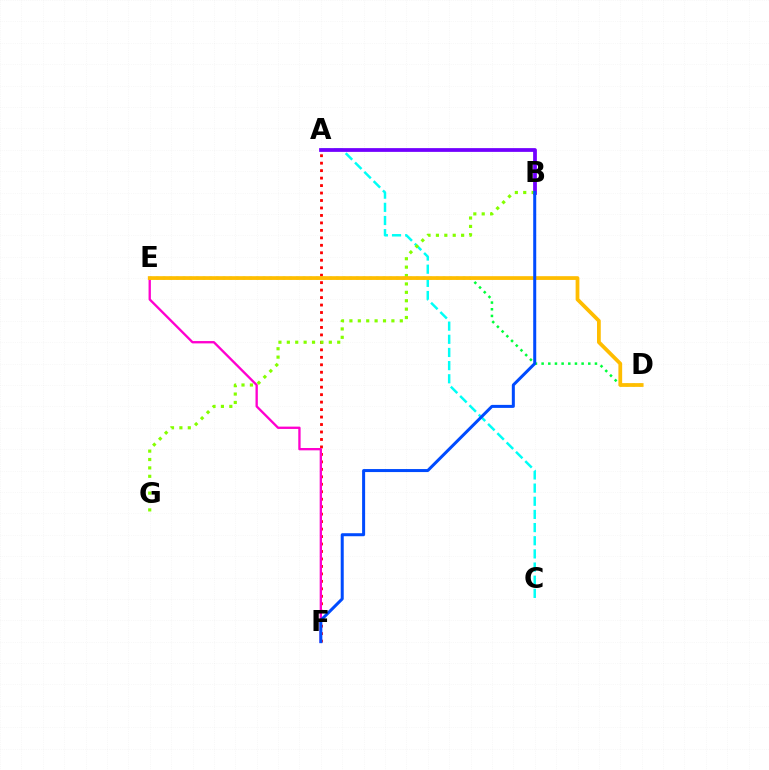{('A', 'F'): [{'color': '#ff0000', 'line_style': 'dotted', 'thickness': 2.03}], ('A', 'C'): [{'color': '#00fff6', 'line_style': 'dashed', 'thickness': 1.79}], ('E', 'F'): [{'color': '#ff00cf', 'line_style': 'solid', 'thickness': 1.68}], ('D', 'E'): [{'color': '#00ff39', 'line_style': 'dotted', 'thickness': 1.81}, {'color': '#ffbd00', 'line_style': 'solid', 'thickness': 2.71}], ('A', 'B'): [{'color': '#7200ff', 'line_style': 'solid', 'thickness': 2.7}], ('B', 'G'): [{'color': '#84ff00', 'line_style': 'dotted', 'thickness': 2.28}], ('B', 'F'): [{'color': '#004bff', 'line_style': 'solid', 'thickness': 2.17}]}